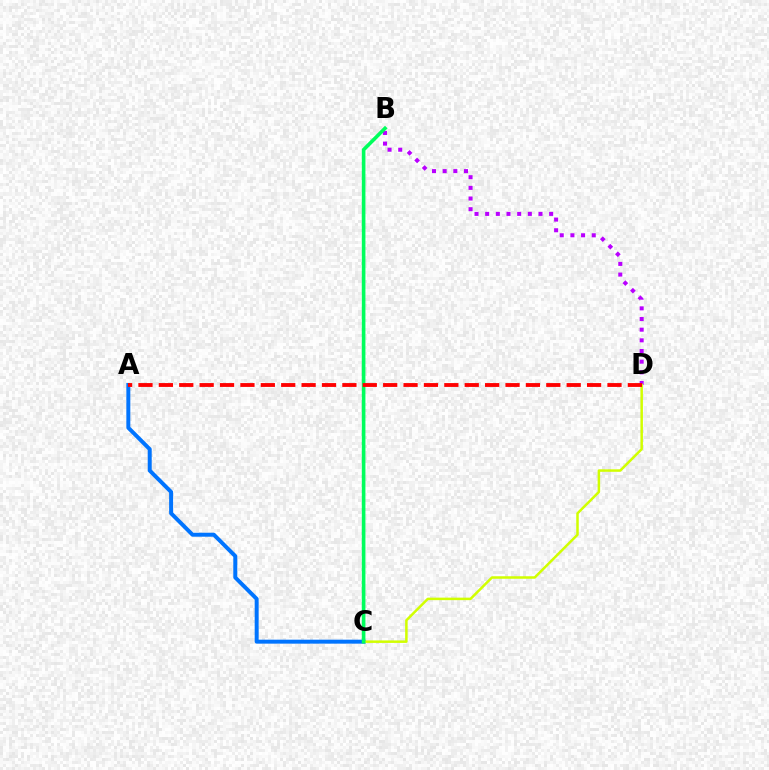{('A', 'C'): [{'color': '#0074ff', 'line_style': 'solid', 'thickness': 2.86}], ('B', 'D'): [{'color': '#b900ff', 'line_style': 'dotted', 'thickness': 2.9}], ('C', 'D'): [{'color': '#d1ff00', 'line_style': 'solid', 'thickness': 1.8}], ('B', 'C'): [{'color': '#00ff5c', 'line_style': 'solid', 'thickness': 2.6}], ('A', 'D'): [{'color': '#ff0000', 'line_style': 'dashed', 'thickness': 2.77}]}